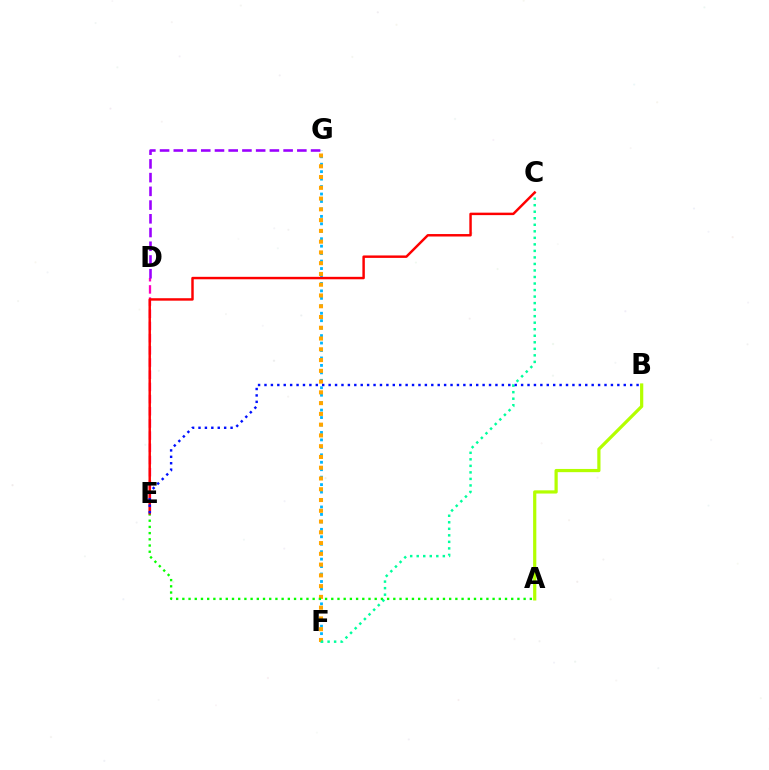{('F', 'G'): [{'color': '#00b5ff', 'line_style': 'dotted', 'thickness': 2.02}, {'color': '#ffa500', 'line_style': 'dotted', 'thickness': 2.92}], ('D', 'E'): [{'color': '#ff00bd', 'line_style': 'dashed', 'thickness': 1.66}], ('A', 'B'): [{'color': '#b3ff00', 'line_style': 'solid', 'thickness': 2.31}], ('A', 'E'): [{'color': '#08ff00', 'line_style': 'dotted', 'thickness': 1.69}], ('C', 'F'): [{'color': '#00ff9d', 'line_style': 'dotted', 'thickness': 1.77}], ('C', 'E'): [{'color': '#ff0000', 'line_style': 'solid', 'thickness': 1.77}], ('B', 'E'): [{'color': '#0010ff', 'line_style': 'dotted', 'thickness': 1.74}], ('D', 'G'): [{'color': '#9b00ff', 'line_style': 'dashed', 'thickness': 1.86}]}